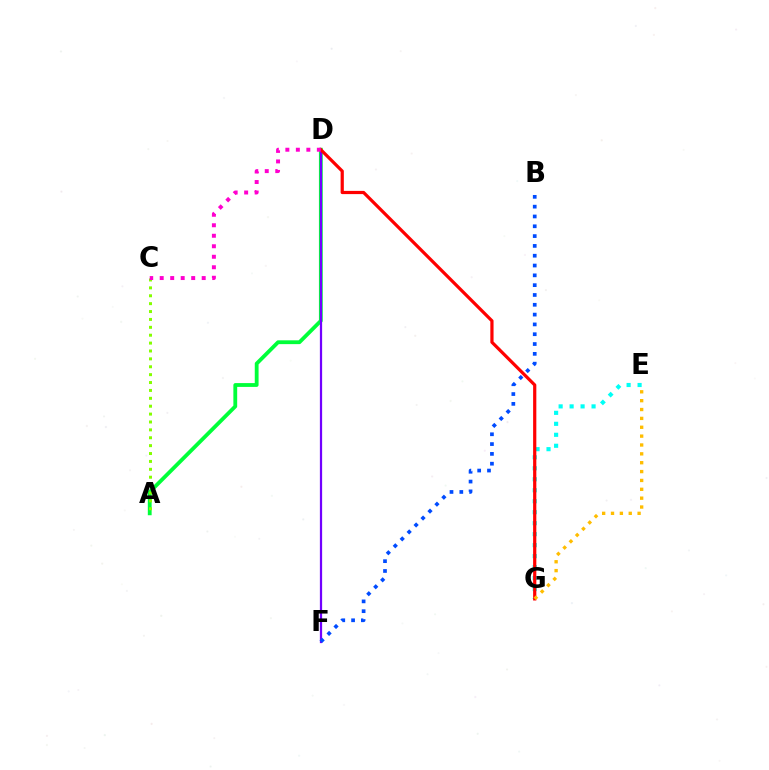{('A', 'D'): [{'color': '#00ff39', 'line_style': 'solid', 'thickness': 2.74}], ('D', 'F'): [{'color': '#7200ff', 'line_style': 'solid', 'thickness': 1.62}], ('E', 'G'): [{'color': '#00fff6', 'line_style': 'dotted', 'thickness': 2.98}, {'color': '#ffbd00', 'line_style': 'dotted', 'thickness': 2.41}], ('D', 'G'): [{'color': '#ff0000', 'line_style': 'solid', 'thickness': 2.31}], ('A', 'C'): [{'color': '#84ff00', 'line_style': 'dotted', 'thickness': 2.14}], ('B', 'F'): [{'color': '#004bff', 'line_style': 'dotted', 'thickness': 2.67}], ('C', 'D'): [{'color': '#ff00cf', 'line_style': 'dotted', 'thickness': 2.85}]}